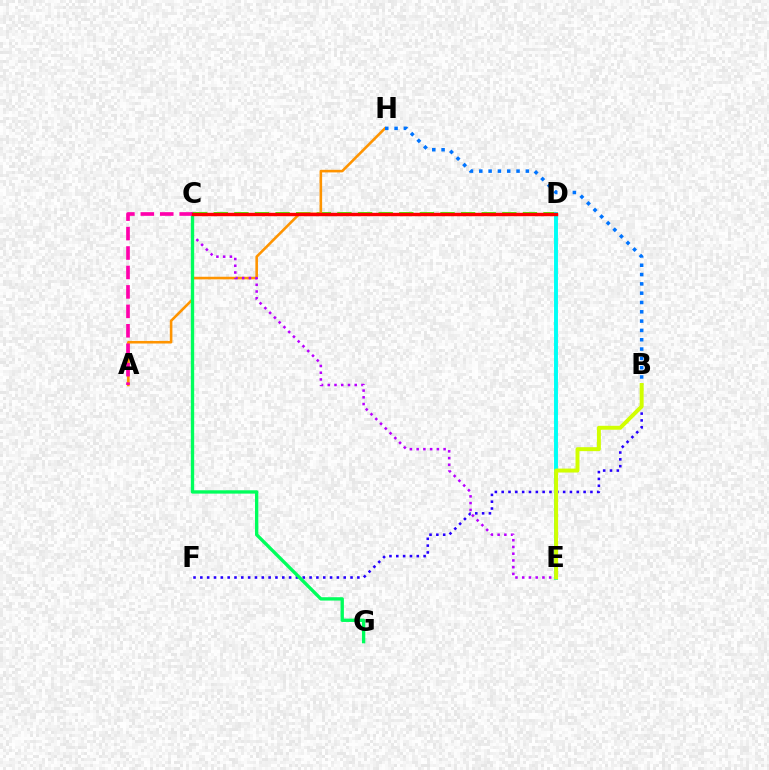{('B', 'F'): [{'color': '#2500ff', 'line_style': 'dotted', 'thickness': 1.85}], ('C', 'D'): [{'color': '#3dff00', 'line_style': 'dashed', 'thickness': 2.8}, {'color': '#ff0000', 'line_style': 'solid', 'thickness': 2.46}], ('A', 'H'): [{'color': '#ff9400', 'line_style': 'solid', 'thickness': 1.86}], ('C', 'E'): [{'color': '#b900ff', 'line_style': 'dotted', 'thickness': 1.83}], ('D', 'E'): [{'color': '#00fff6', 'line_style': 'solid', 'thickness': 2.83}], ('C', 'G'): [{'color': '#00ff5c', 'line_style': 'solid', 'thickness': 2.41}], ('A', 'C'): [{'color': '#ff00ac', 'line_style': 'dashed', 'thickness': 2.64}], ('B', 'H'): [{'color': '#0074ff', 'line_style': 'dotted', 'thickness': 2.53}], ('B', 'E'): [{'color': '#d1ff00', 'line_style': 'solid', 'thickness': 2.84}]}